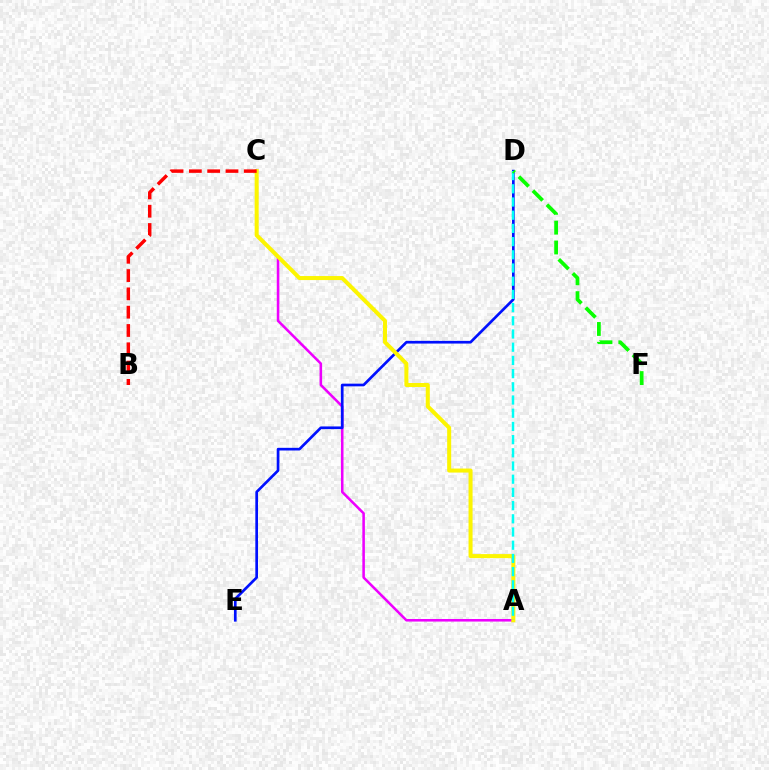{('A', 'C'): [{'color': '#ee00ff', 'line_style': 'solid', 'thickness': 1.84}, {'color': '#fcf500', 'line_style': 'solid', 'thickness': 2.9}], ('D', 'E'): [{'color': '#0010ff', 'line_style': 'solid', 'thickness': 1.93}], ('A', 'D'): [{'color': '#00fff6', 'line_style': 'dashed', 'thickness': 1.79}], ('D', 'F'): [{'color': '#08ff00', 'line_style': 'dashed', 'thickness': 2.7}], ('B', 'C'): [{'color': '#ff0000', 'line_style': 'dashed', 'thickness': 2.49}]}